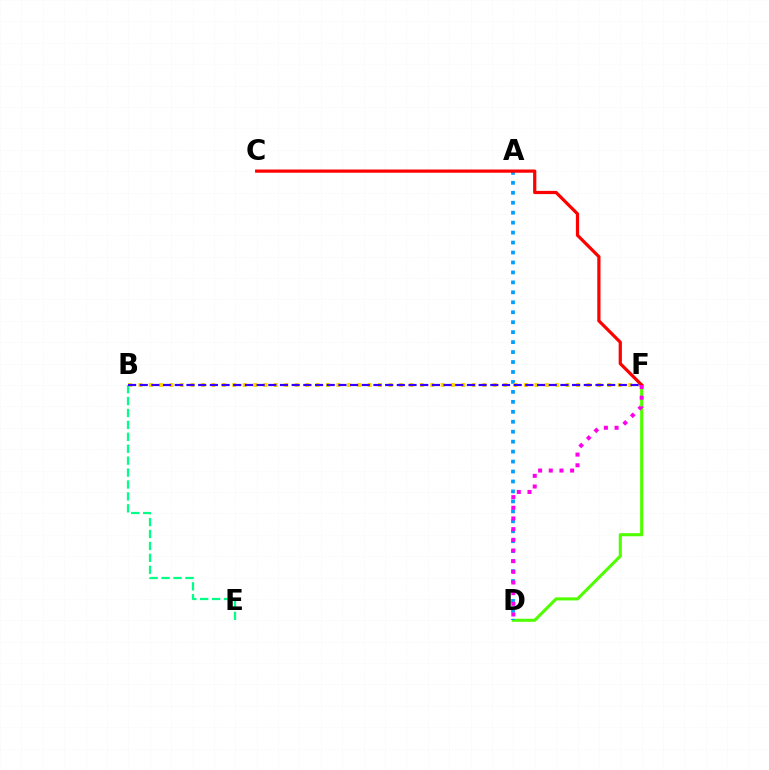{('D', 'F'): [{'color': '#4fff00', 'line_style': 'solid', 'thickness': 2.21}, {'color': '#ff00ed', 'line_style': 'dotted', 'thickness': 2.9}], ('A', 'D'): [{'color': '#009eff', 'line_style': 'dotted', 'thickness': 2.7}], ('B', 'F'): [{'color': '#ffd500', 'line_style': 'dotted', 'thickness': 2.83}, {'color': '#3700ff', 'line_style': 'dashed', 'thickness': 1.59}], ('B', 'E'): [{'color': '#00ff86', 'line_style': 'dashed', 'thickness': 1.62}], ('C', 'F'): [{'color': '#ff0000', 'line_style': 'solid', 'thickness': 2.32}]}